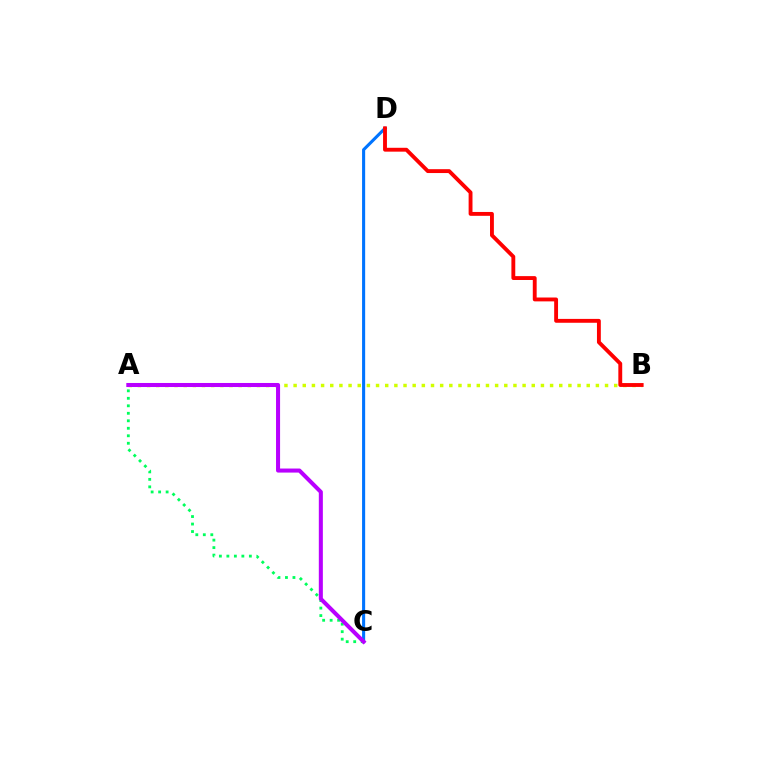{('A', 'B'): [{'color': '#d1ff00', 'line_style': 'dotted', 'thickness': 2.49}], ('A', 'C'): [{'color': '#00ff5c', 'line_style': 'dotted', 'thickness': 2.04}, {'color': '#b900ff', 'line_style': 'solid', 'thickness': 2.91}], ('C', 'D'): [{'color': '#0074ff', 'line_style': 'solid', 'thickness': 2.22}], ('B', 'D'): [{'color': '#ff0000', 'line_style': 'solid', 'thickness': 2.78}]}